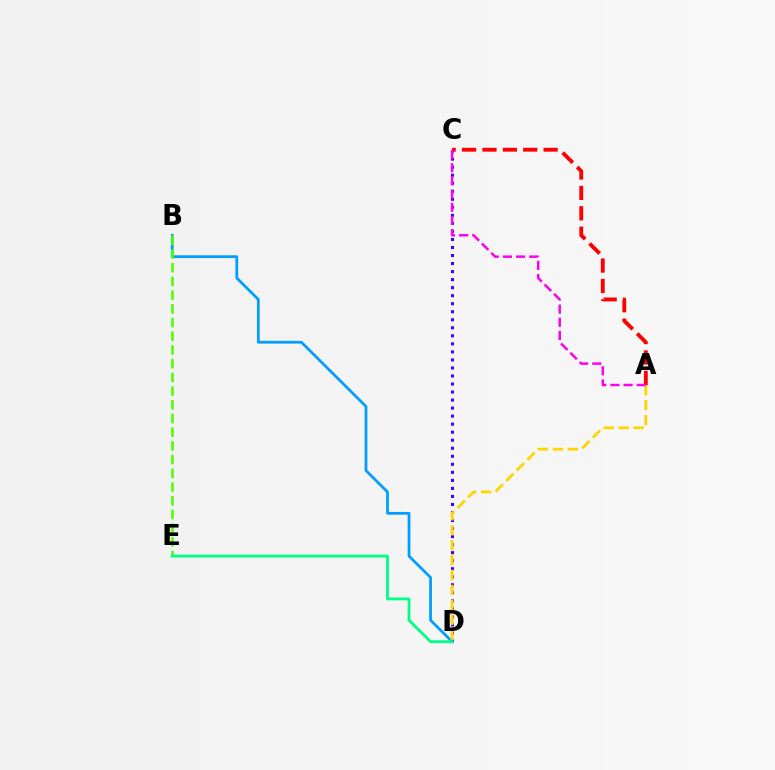{('C', 'D'): [{'color': '#3700ff', 'line_style': 'dotted', 'thickness': 2.18}], ('B', 'D'): [{'color': '#009eff', 'line_style': 'solid', 'thickness': 1.98}], ('A', 'D'): [{'color': '#ffd500', 'line_style': 'dashed', 'thickness': 2.03}], ('B', 'E'): [{'color': '#4fff00', 'line_style': 'dashed', 'thickness': 1.86}], ('D', 'E'): [{'color': '#00ff86', 'line_style': 'solid', 'thickness': 2.03}], ('A', 'C'): [{'color': '#ff0000', 'line_style': 'dashed', 'thickness': 2.77}, {'color': '#ff00ed', 'line_style': 'dashed', 'thickness': 1.79}]}